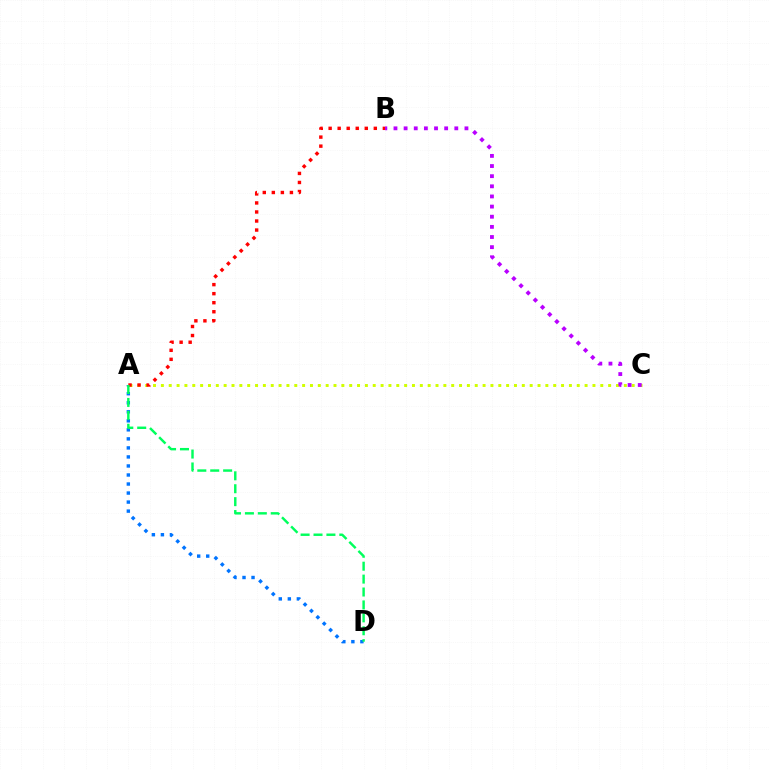{('A', 'D'): [{'color': '#0074ff', 'line_style': 'dotted', 'thickness': 2.45}, {'color': '#00ff5c', 'line_style': 'dashed', 'thickness': 1.75}], ('A', 'C'): [{'color': '#d1ff00', 'line_style': 'dotted', 'thickness': 2.13}], ('A', 'B'): [{'color': '#ff0000', 'line_style': 'dotted', 'thickness': 2.46}], ('B', 'C'): [{'color': '#b900ff', 'line_style': 'dotted', 'thickness': 2.75}]}